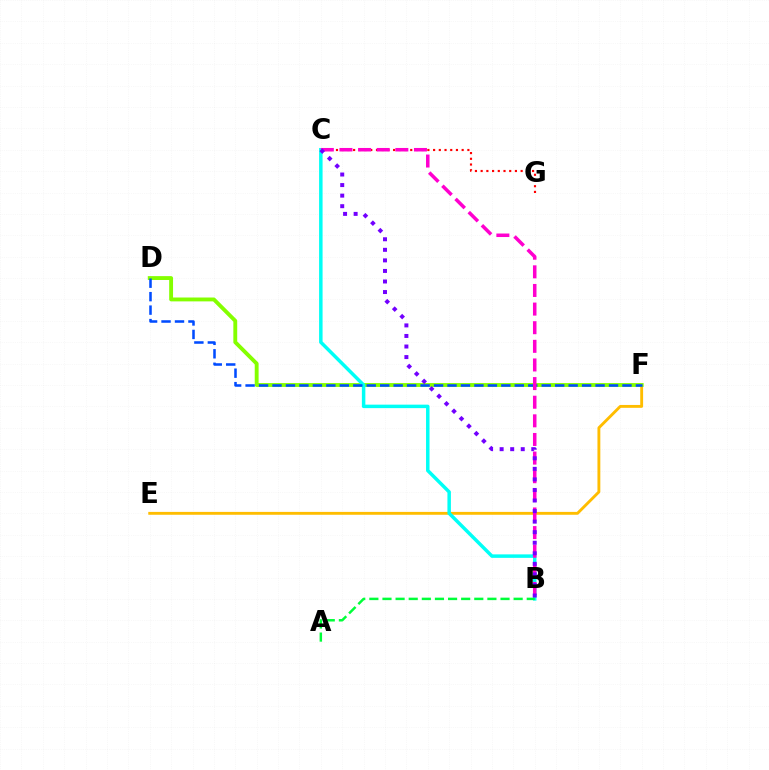{('E', 'F'): [{'color': '#ffbd00', 'line_style': 'solid', 'thickness': 2.07}], ('C', 'G'): [{'color': '#ff0000', 'line_style': 'dotted', 'thickness': 1.55}], ('D', 'F'): [{'color': '#84ff00', 'line_style': 'solid', 'thickness': 2.79}, {'color': '#004bff', 'line_style': 'dashed', 'thickness': 1.83}], ('B', 'C'): [{'color': '#00fff6', 'line_style': 'solid', 'thickness': 2.5}, {'color': '#ff00cf', 'line_style': 'dashed', 'thickness': 2.53}, {'color': '#7200ff', 'line_style': 'dotted', 'thickness': 2.87}], ('A', 'B'): [{'color': '#00ff39', 'line_style': 'dashed', 'thickness': 1.78}]}